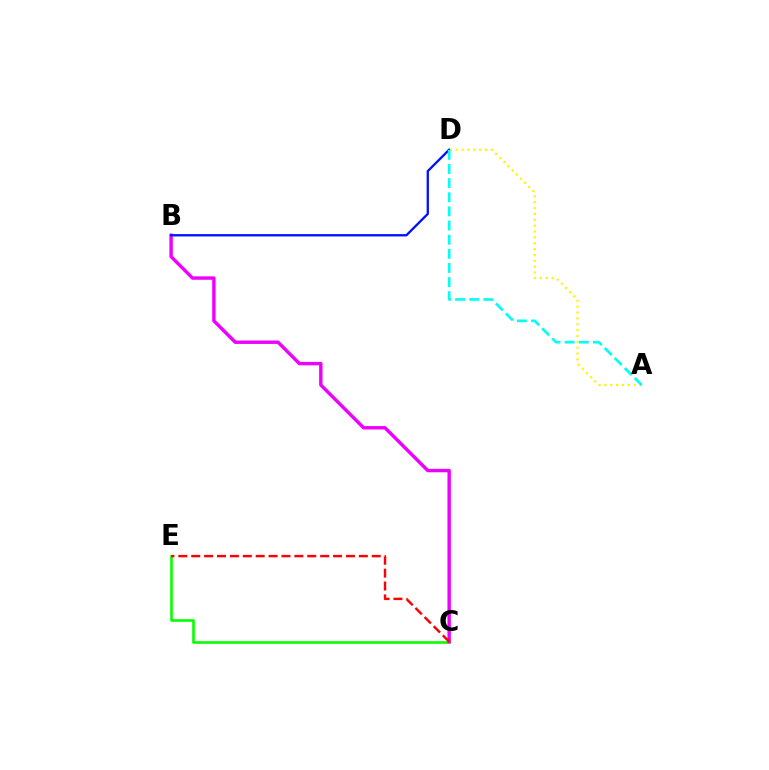{('C', 'E'): [{'color': '#08ff00', 'line_style': 'solid', 'thickness': 1.88}, {'color': '#ff0000', 'line_style': 'dashed', 'thickness': 1.75}], ('B', 'C'): [{'color': '#ee00ff', 'line_style': 'solid', 'thickness': 2.46}], ('B', 'D'): [{'color': '#0010ff', 'line_style': 'solid', 'thickness': 1.66}], ('A', 'D'): [{'color': '#fcf500', 'line_style': 'dotted', 'thickness': 1.59}, {'color': '#00fff6', 'line_style': 'dashed', 'thickness': 1.92}]}